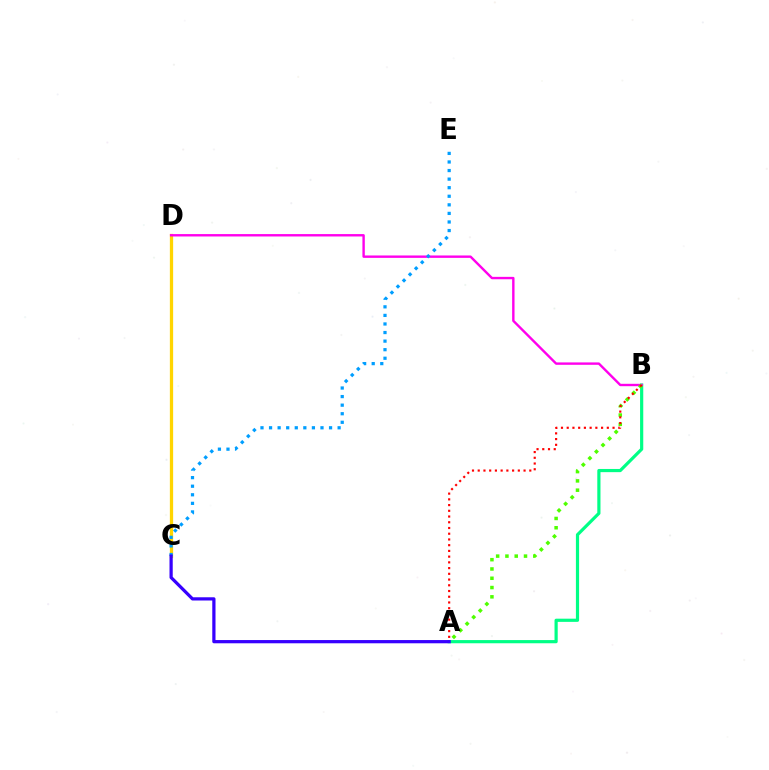{('A', 'B'): [{'color': '#00ff86', 'line_style': 'solid', 'thickness': 2.29}, {'color': '#4fff00', 'line_style': 'dotted', 'thickness': 2.52}, {'color': '#ff0000', 'line_style': 'dotted', 'thickness': 1.56}], ('C', 'D'): [{'color': '#ffd500', 'line_style': 'solid', 'thickness': 2.36}], ('B', 'D'): [{'color': '#ff00ed', 'line_style': 'solid', 'thickness': 1.72}], ('C', 'E'): [{'color': '#009eff', 'line_style': 'dotted', 'thickness': 2.33}], ('A', 'C'): [{'color': '#3700ff', 'line_style': 'solid', 'thickness': 2.33}]}